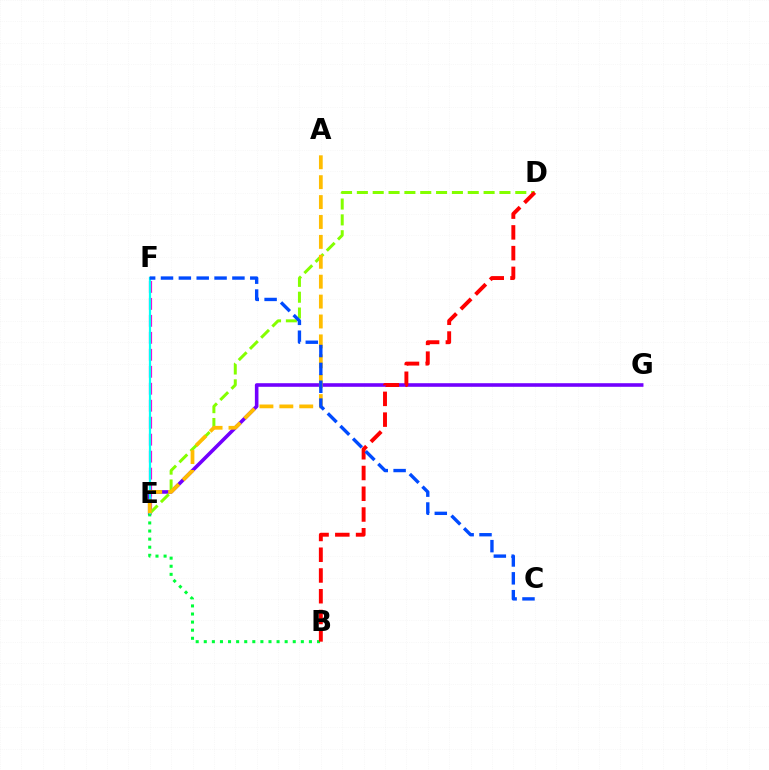{('E', 'G'): [{'color': '#7200ff', 'line_style': 'solid', 'thickness': 2.58}], ('E', 'F'): [{'color': '#ff00cf', 'line_style': 'dashed', 'thickness': 2.31}, {'color': '#00fff6', 'line_style': 'solid', 'thickness': 1.61}], ('B', 'E'): [{'color': '#00ff39', 'line_style': 'dotted', 'thickness': 2.2}], ('D', 'E'): [{'color': '#84ff00', 'line_style': 'dashed', 'thickness': 2.15}], ('A', 'E'): [{'color': '#ffbd00', 'line_style': 'dashed', 'thickness': 2.7}], ('B', 'D'): [{'color': '#ff0000', 'line_style': 'dashed', 'thickness': 2.82}], ('C', 'F'): [{'color': '#004bff', 'line_style': 'dashed', 'thickness': 2.43}]}